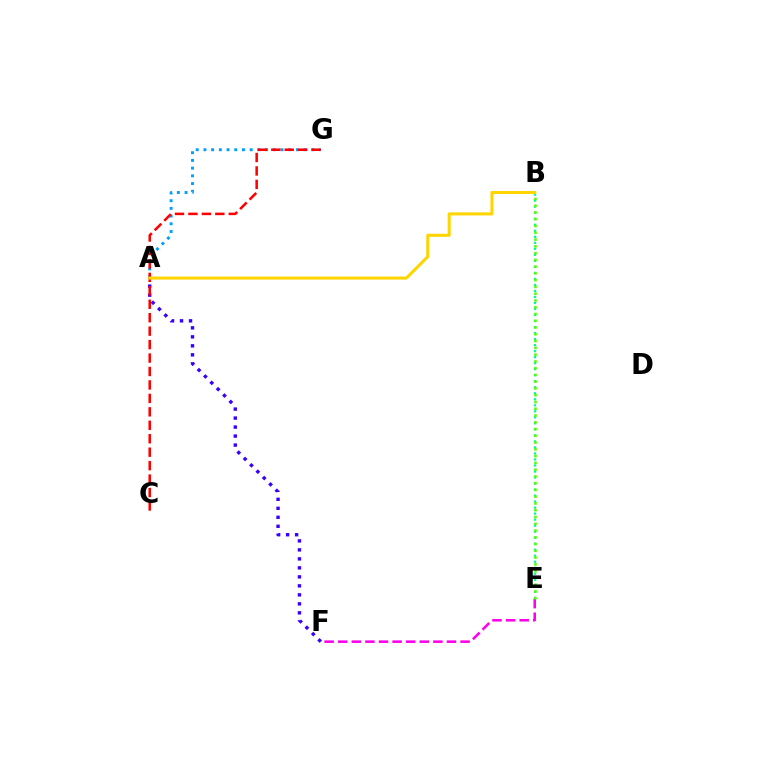{('A', 'F'): [{'color': '#3700ff', 'line_style': 'dotted', 'thickness': 2.44}], ('A', 'G'): [{'color': '#009eff', 'line_style': 'dotted', 'thickness': 2.09}], ('C', 'G'): [{'color': '#ff0000', 'line_style': 'dashed', 'thickness': 1.83}], ('E', 'F'): [{'color': '#ff00ed', 'line_style': 'dashed', 'thickness': 1.85}], ('B', 'E'): [{'color': '#00ff86', 'line_style': 'dotted', 'thickness': 1.64}, {'color': '#4fff00', 'line_style': 'dotted', 'thickness': 1.84}], ('A', 'B'): [{'color': '#ffd500', 'line_style': 'solid', 'thickness': 2.19}]}